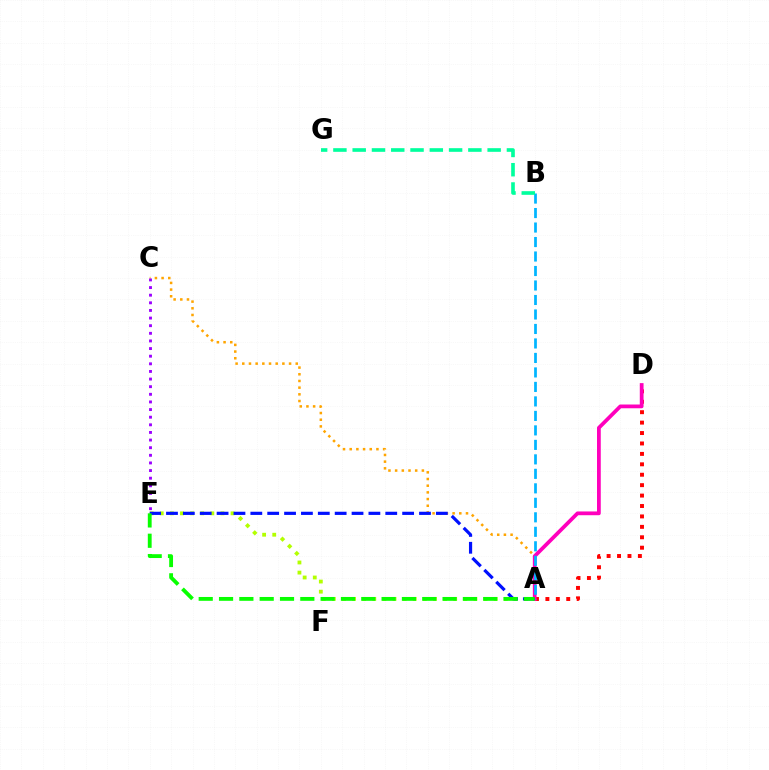{('A', 'E'): [{'color': '#b3ff00', 'line_style': 'dotted', 'thickness': 2.75}, {'color': '#0010ff', 'line_style': 'dashed', 'thickness': 2.29}, {'color': '#08ff00', 'line_style': 'dashed', 'thickness': 2.76}], ('A', 'C'): [{'color': '#ffa500', 'line_style': 'dotted', 'thickness': 1.82}], ('A', 'D'): [{'color': '#ff0000', 'line_style': 'dotted', 'thickness': 2.83}, {'color': '#ff00bd', 'line_style': 'solid', 'thickness': 2.71}], ('C', 'E'): [{'color': '#9b00ff', 'line_style': 'dotted', 'thickness': 2.07}], ('A', 'B'): [{'color': '#00b5ff', 'line_style': 'dashed', 'thickness': 1.97}], ('B', 'G'): [{'color': '#00ff9d', 'line_style': 'dashed', 'thickness': 2.62}]}